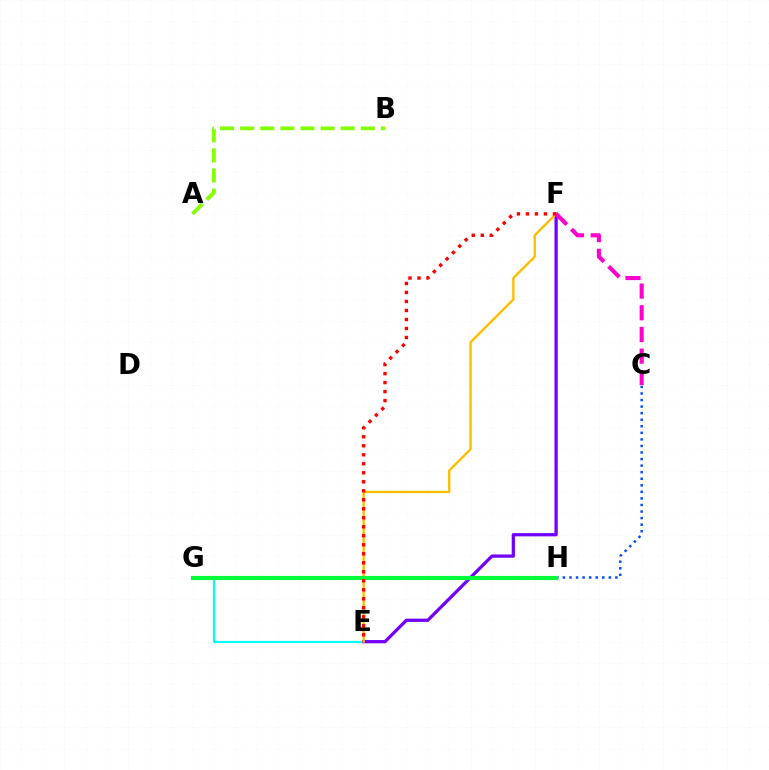{('E', 'G'): [{'color': '#00fff6', 'line_style': 'solid', 'thickness': 1.56}], ('E', 'F'): [{'color': '#7200ff', 'line_style': 'solid', 'thickness': 2.35}, {'color': '#ffbd00', 'line_style': 'solid', 'thickness': 1.72}, {'color': '#ff0000', 'line_style': 'dotted', 'thickness': 2.45}], ('C', 'F'): [{'color': '#ff00cf', 'line_style': 'dashed', 'thickness': 2.95}], ('C', 'H'): [{'color': '#004bff', 'line_style': 'dotted', 'thickness': 1.78}], ('G', 'H'): [{'color': '#00ff39', 'line_style': 'solid', 'thickness': 2.98}], ('A', 'B'): [{'color': '#84ff00', 'line_style': 'dashed', 'thickness': 2.73}]}